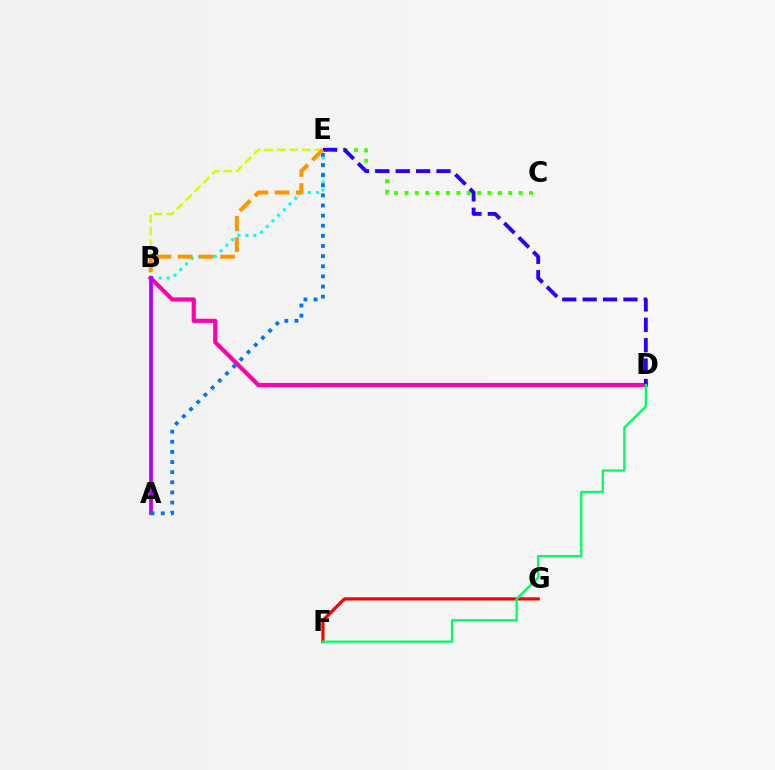{('B', 'E'): [{'color': '#00fff6', 'line_style': 'dotted', 'thickness': 2.18}, {'color': '#d1ff00', 'line_style': 'dashed', 'thickness': 1.69}, {'color': '#ff9400', 'line_style': 'dashed', 'thickness': 2.88}], ('F', 'G'): [{'color': '#ff0000', 'line_style': 'solid', 'thickness': 2.3}], ('C', 'E'): [{'color': '#3dff00', 'line_style': 'dotted', 'thickness': 2.82}], ('B', 'D'): [{'color': '#ff00ac', 'line_style': 'solid', 'thickness': 2.99}], ('D', 'E'): [{'color': '#2500ff', 'line_style': 'dashed', 'thickness': 2.77}], ('A', 'B'): [{'color': '#b900ff', 'line_style': 'solid', 'thickness': 2.72}], ('D', 'F'): [{'color': '#00ff5c', 'line_style': 'solid', 'thickness': 1.65}], ('A', 'E'): [{'color': '#0074ff', 'line_style': 'dotted', 'thickness': 2.75}]}